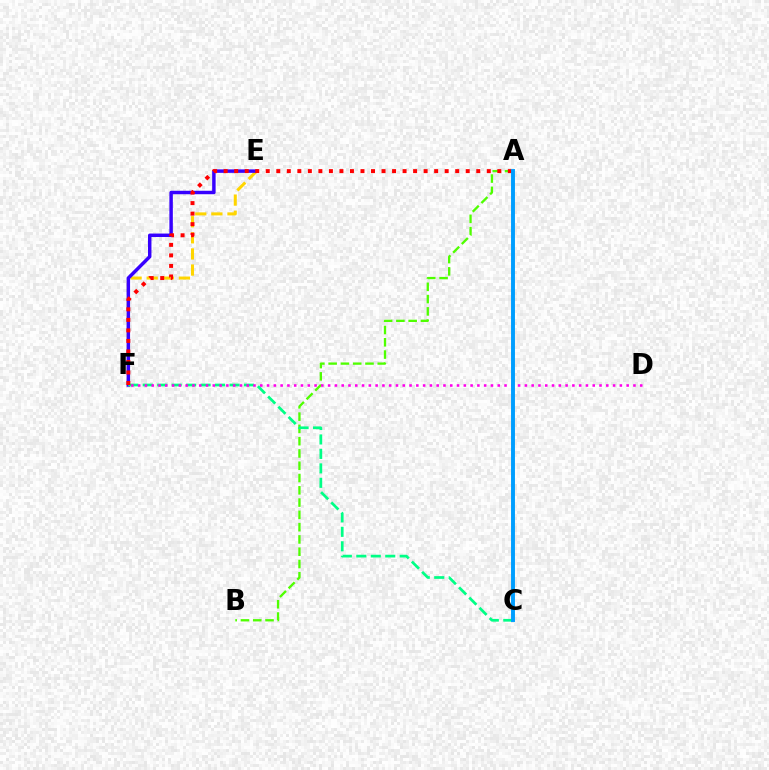{('E', 'F'): [{'color': '#ffd500', 'line_style': 'dashed', 'thickness': 2.19}, {'color': '#3700ff', 'line_style': 'solid', 'thickness': 2.49}], ('A', 'B'): [{'color': '#4fff00', 'line_style': 'dashed', 'thickness': 1.67}], ('C', 'F'): [{'color': '#00ff86', 'line_style': 'dashed', 'thickness': 1.96}], ('D', 'F'): [{'color': '#ff00ed', 'line_style': 'dotted', 'thickness': 1.84}], ('A', 'F'): [{'color': '#ff0000', 'line_style': 'dotted', 'thickness': 2.86}], ('A', 'C'): [{'color': '#009eff', 'line_style': 'solid', 'thickness': 2.82}]}